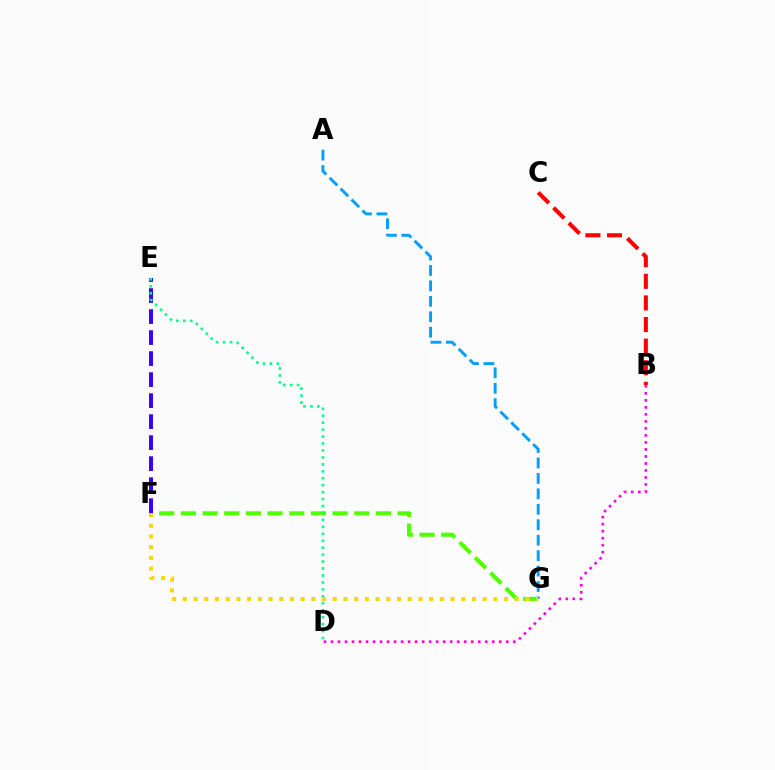{('B', 'C'): [{'color': '#ff0000', 'line_style': 'dashed', 'thickness': 2.93}], ('F', 'G'): [{'color': '#4fff00', 'line_style': 'dashed', 'thickness': 2.94}, {'color': '#ffd500', 'line_style': 'dotted', 'thickness': 2.91}], ('E', 'F'): [{'color': '#3700ff', 'line_style': 'dashed', 'thickness': 2.85}], ('A', 'G'): [{'color': '#009eff', 'line_style': 'dashed', 'thickness': 2.1}], ('D', 'E'): [{'color': '#00ff86', 'line_style': 'dotted', 'thickness': 1.89}], ('B', 'D'): [{'color': '#ff00ed', 'line_style': 'dotted', 'thickness': 1.91}]}